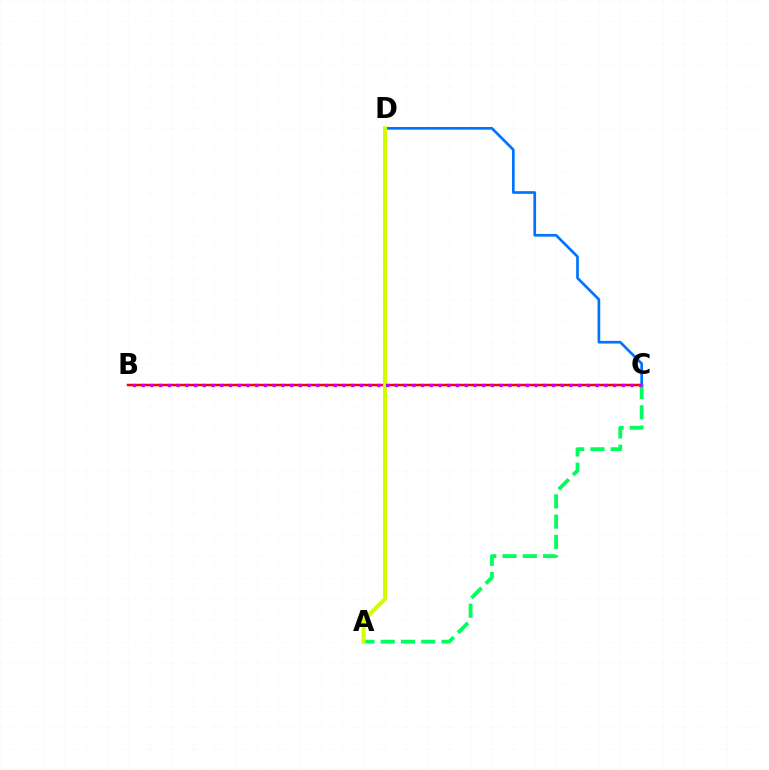{('B', 'C'): [{'color': '#ff0000', 'line_style': 'solid', 'thickness': 1.79}, {'color': '#b900ff', 'line_style': 'dotted', 'thickness': 2.37}], ('C', 'D'): [{'color': '#0074ff', 'line_style': 'solid', 'thickness': 1.93}], ('A', 'C'): [{'color': '#00ff5c', 'line_style': 'dashed', 'thickness': 2.75}], ('A', 'D'): [{'color': '#d1ff00', 'line_style': 'solid', 'thickness': 2.96}]}